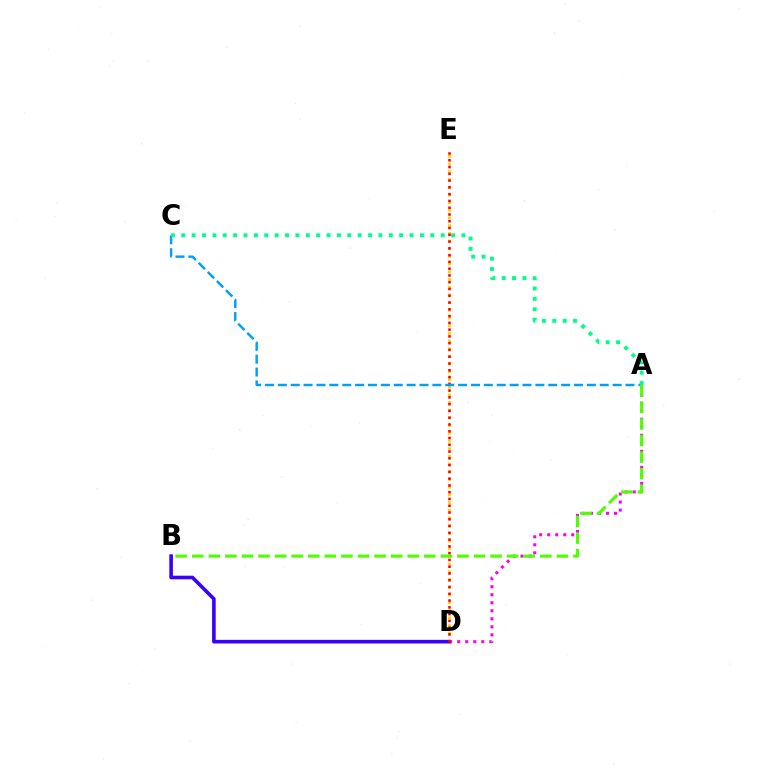{('D', 'E'): [{'color': '#ffd500', 'line_style': 'dotted', 'thickness': 2.09}, {'color': '#ff0000', 'line_style': 'dotted', 'thickness': 1.84}], ('A', 'D'): [{'color': '#ff00ed', 'line_style': 'dotted', 'thickness': 2.18}], ('B', 'D'): [{'color': '#3700ff', 'line_style': 'solid', 'thickness': 2.59}], ('A', 'C'): [{'color': '#009eff', 'line_style': 'dashed', 'thickness': 1.75}, {'color': '#00ff86', 'line_style': 'dotted', 'thickness': 2.82}], ('A', 'B'): [{'color': '#4fff00', 'line_style': 'dashed', 'thickness': 2.25}]}